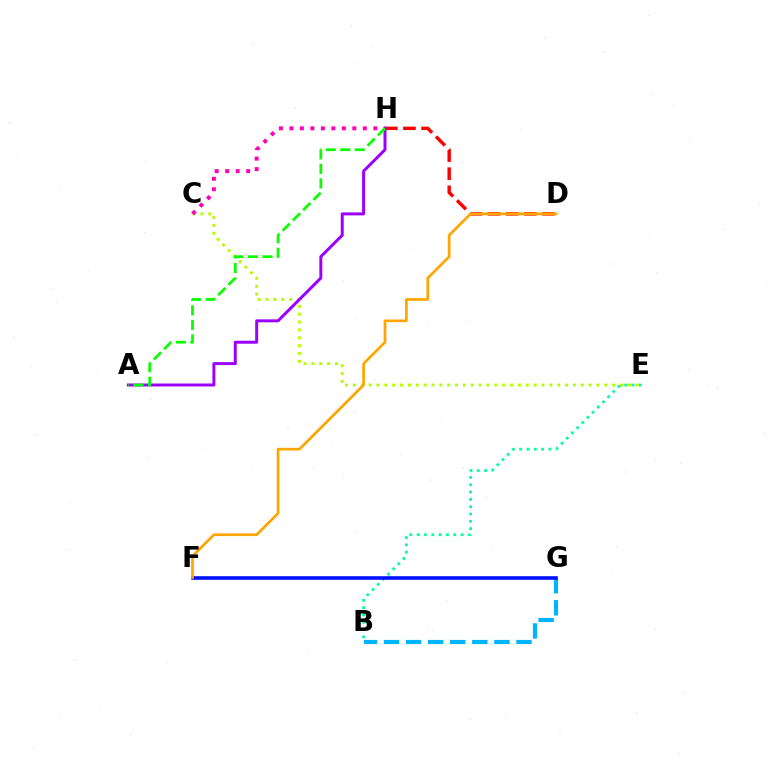{('C', 'E'): [{'color': '#b3ff00', 'line_style': 'dotted', 'thickness': 2.13}], ('C', 'H'): [{'color': '#ff00bd', 'line_style': 'dotted', 'thickness': 2.85}], ('B', 'E'): [{'color': '#00ff9d', 'line_style': 'dotted', 'thickness': 1.99}], ('B', 'G'): [{'color': '#00b5ff', 'line_style': 'dashed', 'thickness': 3.0}], ('D', 'H'): [{'color': '#ff0000', 'line_style': 'dashed', 'thickness': 2.46}], ('A', 'H'): [{'color': '#9b00ff', 'line_style': 'solid', 'thickness': 2.14}, {'color': '#08ff00', 'line_style': 'dashed', 'thickness': 1.97}], ('F', 'G'): [{'color': '#0010ff', 'line_style': 'solid', 'thickness': 2.59}], ('D', 'F'): [{'color': '#ffa500', 'line_style': 'solid', 'thickness': 1.94}]}